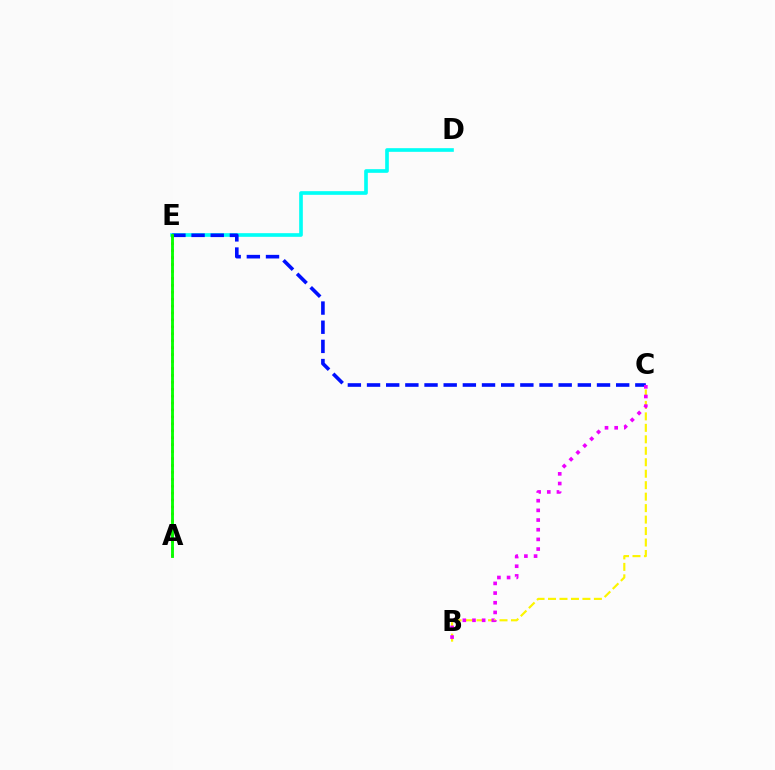{('D', 'E'): [{'color': '#00fff6', 'line_style': 'solid', 'thickness': 2.63}], ('B', 'C'): [{'color': '#fcf500', 'line_style': 'dashed', 'thickness': 1.56}, {'color': '#ee00ff', 'line_style': 'dotted', 'thickness': 2.63}], ('C', 'E'): [{'color': '#0010ff', 'line_style': 'dashed', 'thickness': 2.6}], ('A', 'E'): [{'color': '#ff0000', 'line_style': 'dotted', 'thickness': 1.88}, {'color': '#08ff00', 'line_style': 'solid', 'thickness': 2.06}]}